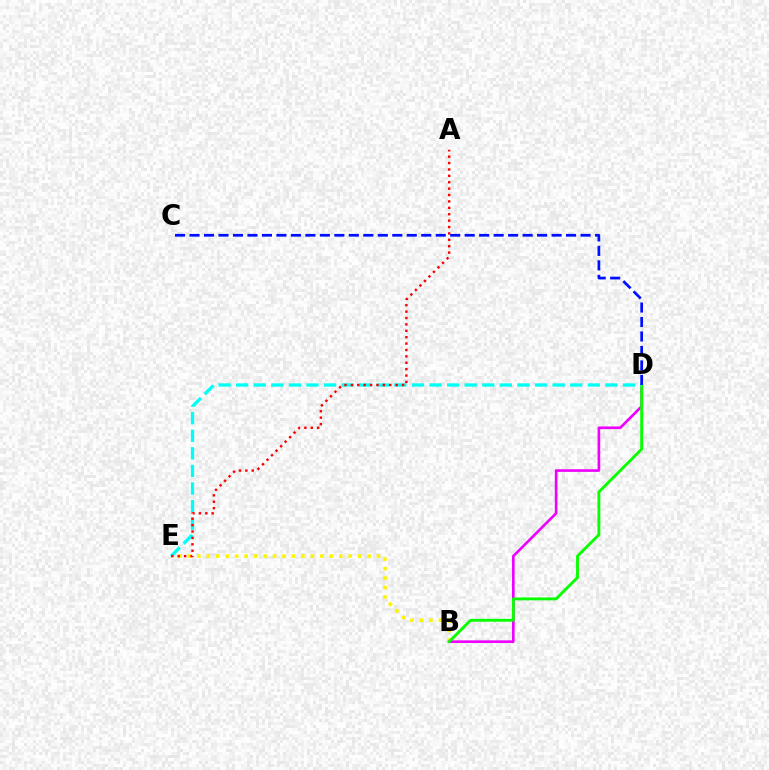{('B', 'E'): [{'color': '#fcf500', 'line_style': 'dotted', 'thickness': 2.57}], ('B', 'D'): [{'color': '#ee00ff', 'line_style': 'solid', 'thickness': 1.89}, {'color': '#08ff00', 'line_style': 'solid', 'thickness': 2.07}], ('D', 'E'): [{'color': '#00fff6', 'line_style': 'dashed', 'thickness': 2.39}], ('A', 'E'): [{'color': '#ff0000', 'line_style': 'dotted', 'thickness': 1.74}], ('C', 'D'): [{'color': '#0010ff', 'line_style': 'dashed', 'thickness': 1.97}]}